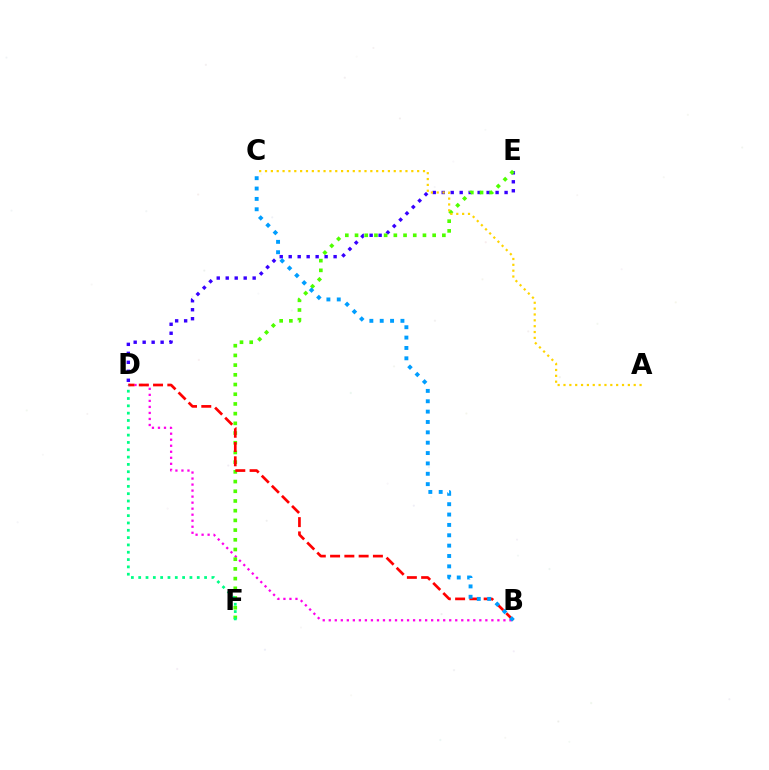{('B', 'D'): [{'color': '#ff00ed', 'line_style': 'dotted', 'thickness': 1.64}, {'color': '#ff0000', 'line_style': 'dashed', 'thickness': 1.94}], ('D', 'E'): [{'color': '#3700ff', 'line_style': 'dotted', 'thickness': 2.44}], ('E', 'F'): [{'color': '#4fff00', 'line_style': 'dotted', 'thickness': 2.64}], ('A', 'C'): [{'color': '#ffd500', 'line_style': 'dotted', 'thickness': 1.59}], ('B', 'C'): [{'color': '#009eff', 'line_style': 'dotted', 'thickness': 2.81}], ('D', 'F'): [{'color': '#00ff86', 'line_style': 'dotted', 'thickness': 1.99}]}